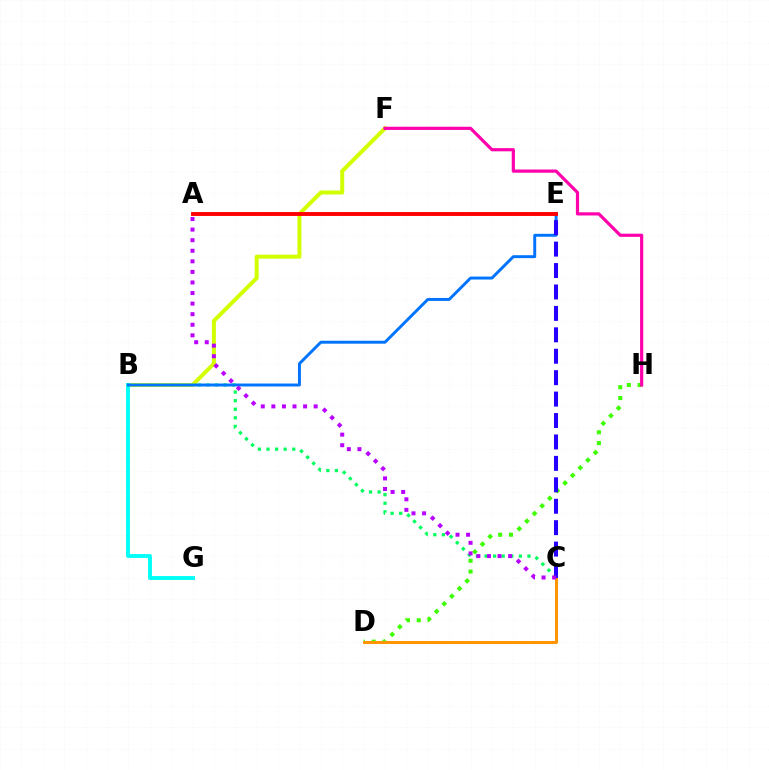{('B', 'C'): [{'color': '#00ff5c', 'line_style': 'dotted', 'thickness': 2.33}], ('B', 'F'): [{'color': '#d1ff00', 'line_style': 'solid', 'thickness': 2.88}], ('D', 'H'): [{'color': '#3dff00', 'line_style': 'dotted', 'thickness': 2.93}], ('C', 'D'): [{'color': '#ff9400', 'line_style': 'solid', 'thickness': 2.14}], ('B', 'G'): [{'color': '#00fff6', 'line_style': 'solid', 'thickness': 2.79}], ('B', 'E'): [{'color': '#0074ff', 'line_style': 'solid', 'thickness': 2.12}], ('C', 'E'): [{'color': '#2500ff', 'line_style': 'dashed', 'thickness': 2.91}], ('A', 'E'): [{'color': '#ff0000', 'line_style': 'solid', 'thickness': 2.8}], ('F', 'H'): [{'color': '#ff00ac', 'line_style': 'solid', 'thickness': 2.3}], ('A', 'C'): [{'color': '#b900ff', 'line_style': 'dotted', 'thickness': 2.87}]}